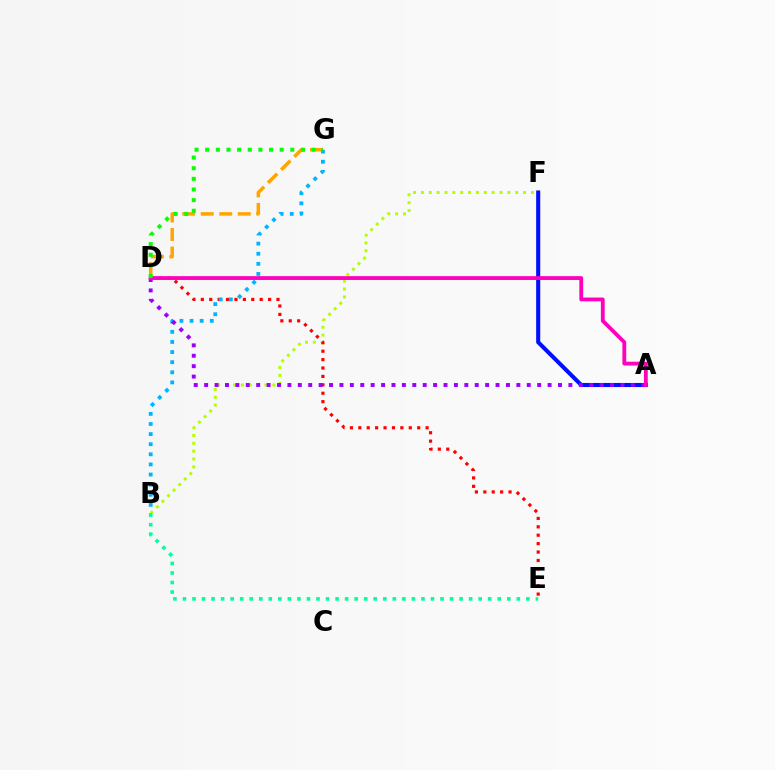{('B', 'F'): [{'color': '#b3ff00', 'line_style': 'dotted', 'thickness': 2.14}], ('A', 'F'): [{'color': '#0010ff', 'line_style': 'solid', 'thickness': 2.94}], ('D', 'E'): [{'color': '#ff0000', 'line_style': 'dotted', 'thickness': 2.28}], ('D', 'G'): [{'color': '#ffa500', 'line_style': 'dashed', 'thickness': 2.52}, {'color': '#08ff00', 'line_style': 'dotted', 'thickness': 2.89}], ('B', 'E'): [{'color': '#00ff9d', 'line_style': 'dotted', 'thickness': 2.59}], ('B', 'G'): [{'color': '#00b5ff', 'line_style': 'dotted', 'thickness': 2.75}], ('A', 'D'): [{'color': '#9b00ff', 'line_style': 'dotted', 'thickness': 2.83}, {'color': '#ff00bd', 'line_style': 'solid', 'thickness': 2.74}]}